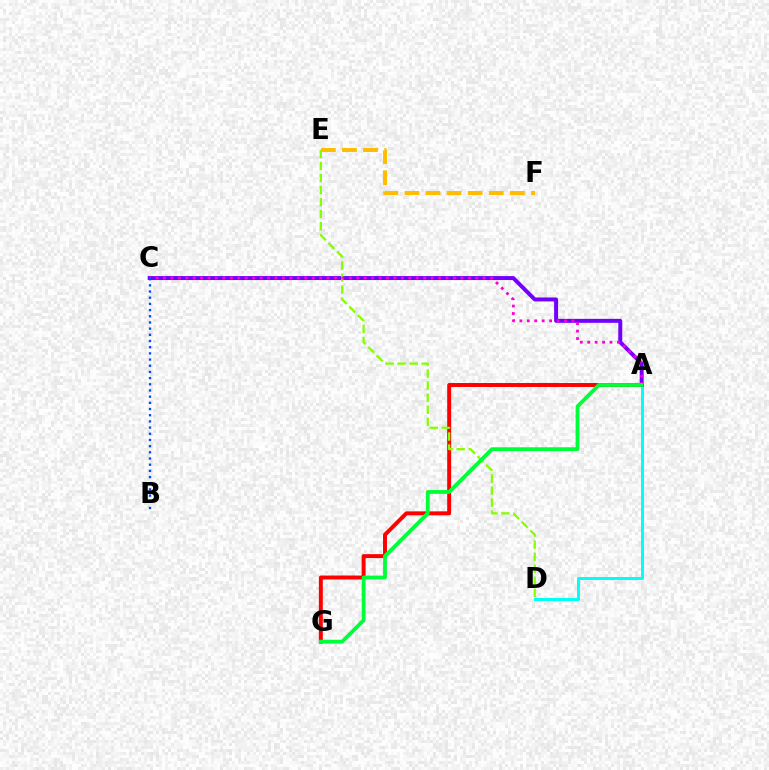{('A', 'D'): [{'color': '#00fff6', 'line_style': 'solid', 'thickness': 2.16}], ('A', 'G'): [{'color': '#ff0000', 'line_style': 'solid', 'thickness': 2.85}, {'color': '#00ff39', 'line_style': 'solid', 'thickness': 2.75}], ('A', 'C'): [{'color': '#7200ff', 'line_style': 'solid', 'thickness': 2.85}, {'color': '#ff00cf', 'line_style': 'dotted', 'thickness': 2.02}], ('D', 'E'): [{'color': '#84ff00', 'line_style': 'dashed', 'thickness': 1.64}], ('E', 'F'): [{'color': '#ffbd00', 'line_style': 'dashed', 'thickness': 2.86}], ('B', 'C'): [{'color': '#004bff', 'line_style': 'dotted', 'thickness': 1.68}]}